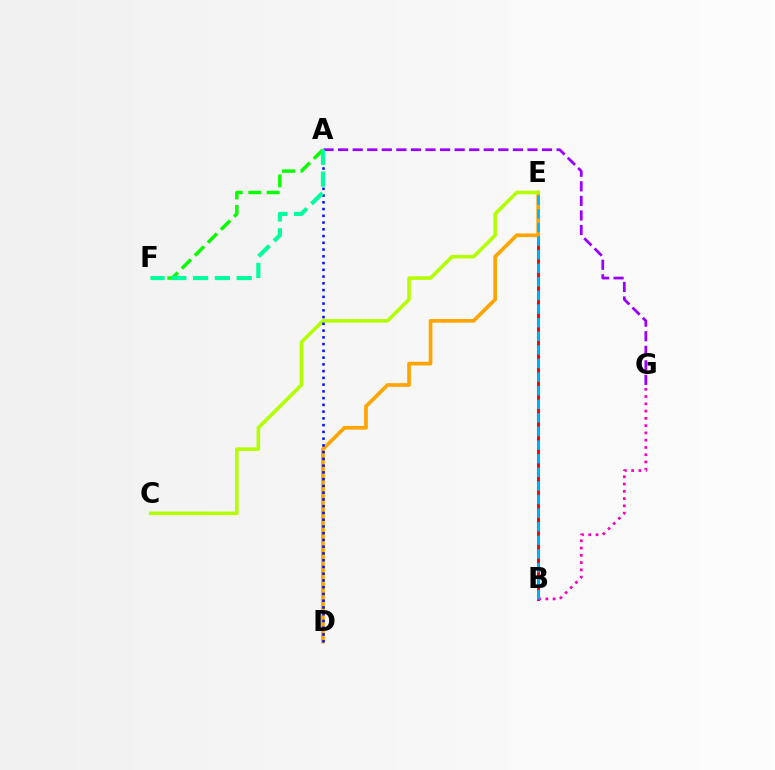{('B', 'E'): [{'color': '#ff0000', 'line_style': 'solid', 'thickness': 2.1}, {'color': '#00b5ff', 'line_style': 'dashed', 'thickness': 1.85}], ('D', 'E'): [{'color': '#ffa500', 'line_style': 'solid', 'thickness': 2.65}], ('C', 'E'): [{'color': '#b3ff00', 'line_style': 'solid', 'thickness': 2.57}], ('A', 'F'): [{'color': '#08ff00', 'line_style': 'dashed', 'thickness': 2.5}, {'color': '#00ff9d', 'line_style': 'dashed', 'thickness': 2.96}], ('B', 'G'): [{'color': '#ff00bd', 'line_style': 'dotted', 'thickness': 1.97}], ('A', 'D'): [{'color': '#0010ff', 'line_style': 'dotted', 'thickness': 1.83}], ('A', 'G'): [{'color': '#9b00ff', 'line_style': 'dashed', 'thickness': 1.98}]}